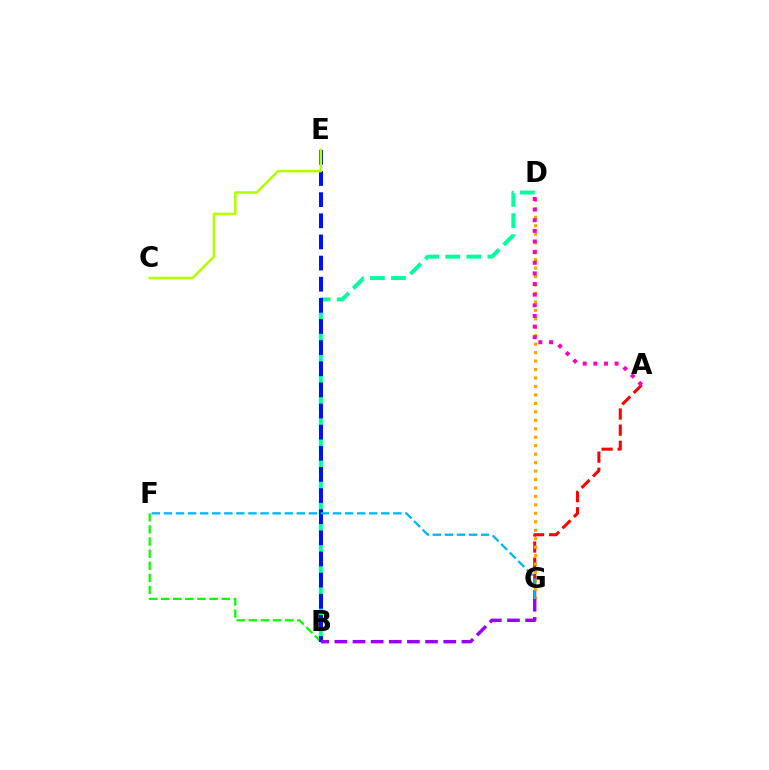{('B', 'F'): [{'color': '#08ff00', 'line_style': 'dashed', 'thickness': 1.65}], ('A', 'G'): [{'color': '#ff0000', 'line_style': 'dashed', 'thickness': 2.19}], ('D', 'G'): [{'color': '#ffa500', 'line_style': 'dotted', 'thickness': 2.3}], ('A', 'D'): [{'color': '#ff00bd', 'line_style': 'dotted', 'thickness': 2.89}], ('B', 'D'): [{'color': '#00ff9d', 'line_style': 'dashed', 'thickness': 2.86}], ('B', 'E'): [{'color': '#0010ff', 'line_style': 'dashed', 'thickness': 2.87}], ('B', 'G'): [{'color': '#9b00ff', 'line_style': 'dashed', 'thickness': 2.47}], ('F', 'G'): [{'color': '#00b5ff', 'line_style': 'dashed', 'thickness': 1.64}], ('C', 'E'): [{'color': '#b3ff00', 'line_style': 'solid', 'thickness': 1.84}]}